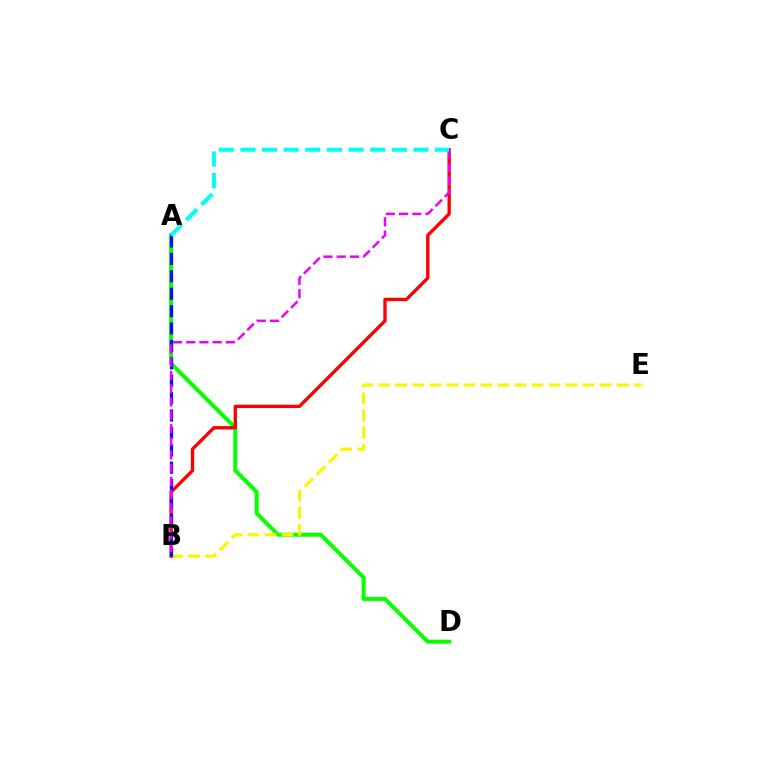{('A', 'D'): [{'color': '#08ff00', 'line_style': 'solid', 'thickness': 2.89}], ('B', 'E'): [{'color': '#fcf500', 'line_style': 'dashed', 'thickness': 2.31}], ('B', 'C'): [{'color': '#ff0000', 'line_style': 'solid', 'thickness': 2.41}, {'color': '#ee00ff', 'line_style': 'dashed', 'thickness': 1.8}], ('A', 'B'): [{'color': '#0010ff', 'line_style': 'dashed', 'thickness': 2.36}], ('A', 'C'): [{'color': '#00fff6', 'line_style': 'dashed', 'thickness': 2.94}]}